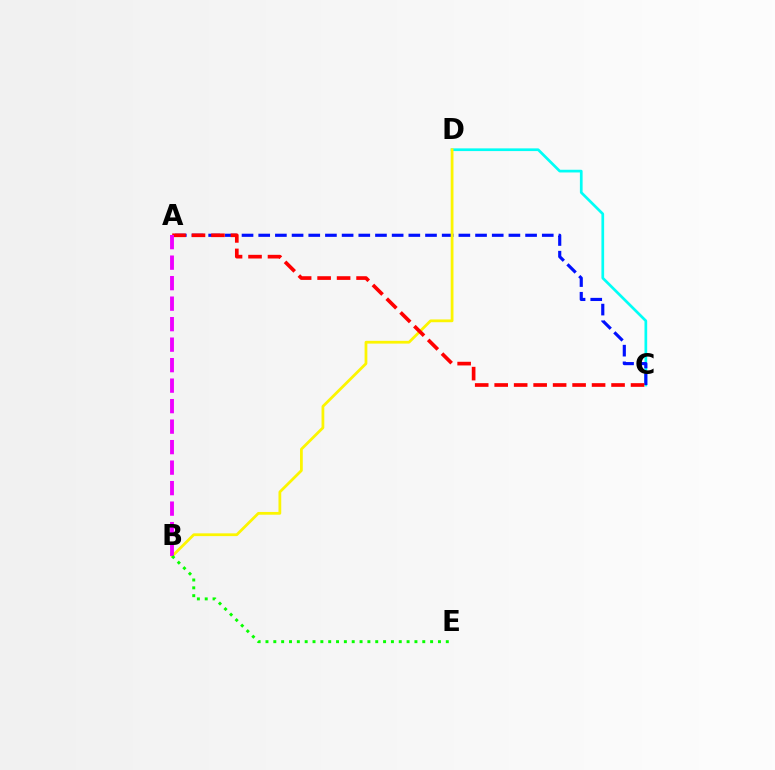{('C', 'D'): [{'color': '#00fff6', 'line_style': 'solid', 'thickness': 1.94}], ('A', 'C'): [{'color': '#0010ff', 'line_style': 'dashed', 'thickness': 2.27}, {'color': '#ff0000', 'line_style': 'dashed', 'thickness': 2.65}], ('B', 'D'): [{'color': '#fcf500', 'line_style': 'solid', 'thickness': 1.99}], ('A', 'B'): [{'color': '#ee00ff', 'line_style': 'dashed', 'thickness': 2.78}], ('B', 'E'): [{'color': '#08ff00', 'line_style': 'dotted', 'thickness': 2.13}]}